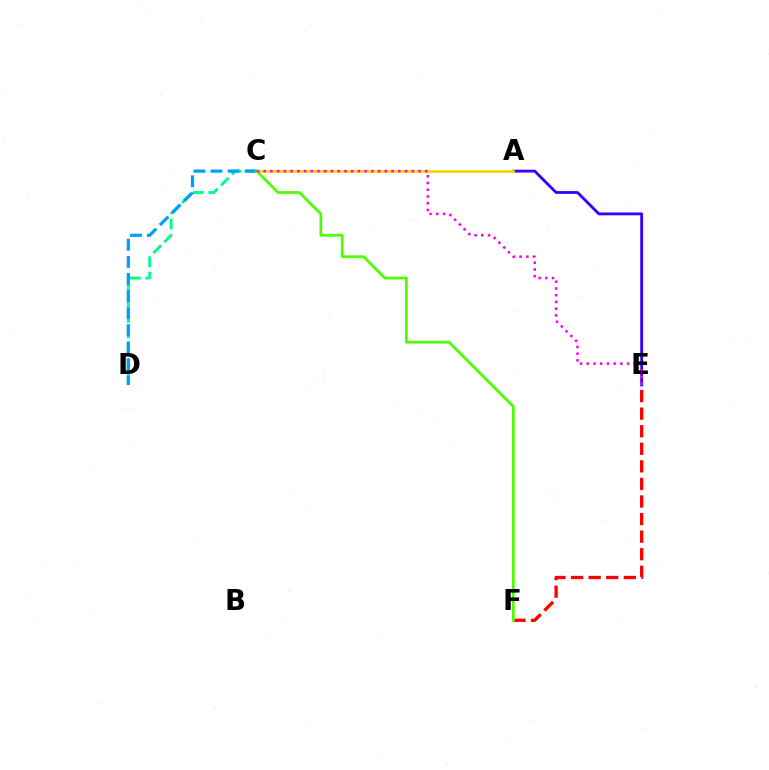{('C', 'D'): [{'color': '#00ff86', 'line_style': 'dashed', 'thickness': 2.1}, {'color': '#009eff', 'line_style': 'dashed', 'thickness': 2.32}], ('E', 'F'): [{'color': '#ff0000', 'line_style': 'dashed', 'thickness': 2.39}], ('A', 'E'): [{'color': '#3700ff', 'line_style': 'solid', 'thickness': 2.04}], ('A', 'C'): [{'color': '#ffd500', 'line_style': 'solid', 'thickness': 1.97}], ('C', 'F'): [{'color': '#4fff00', 'line_style': 'solid', 'thickness': 1.98}], ('C', 'E'): [{'color': '#ff00ed', 'line_style': 'dotted', 'thickness': 1.83}]}